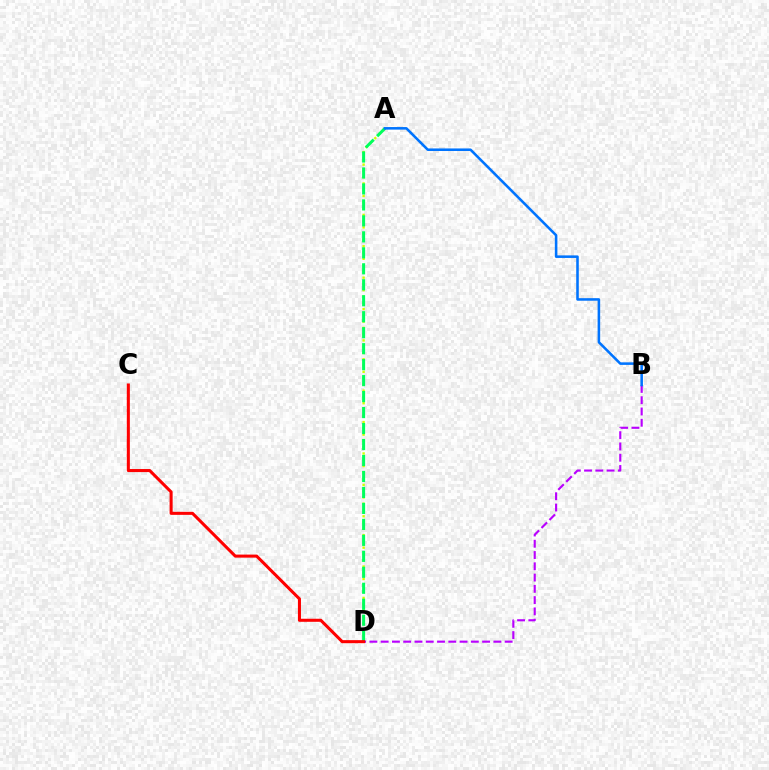{('B', 'D'): [{'color': '#b900ff', 'line_style': 'dashed', 'thickness': 1.53}], ('A', 'D'): [{'color': '#d1ff00', 'line_style': 'dotted', 'thickness': 1.71}, {'color': '#00ff5c', 'line_style': 'dashed', 'thickness': 2.17}], ('A', 'B'): [{'color': '#0074ff', 'line_style': 'solid', 'thickness': 1.84}], ('C', 'D'): [{'color': '#ff0000', 'line_style': 'solid', 'thickness': 2.2}]}